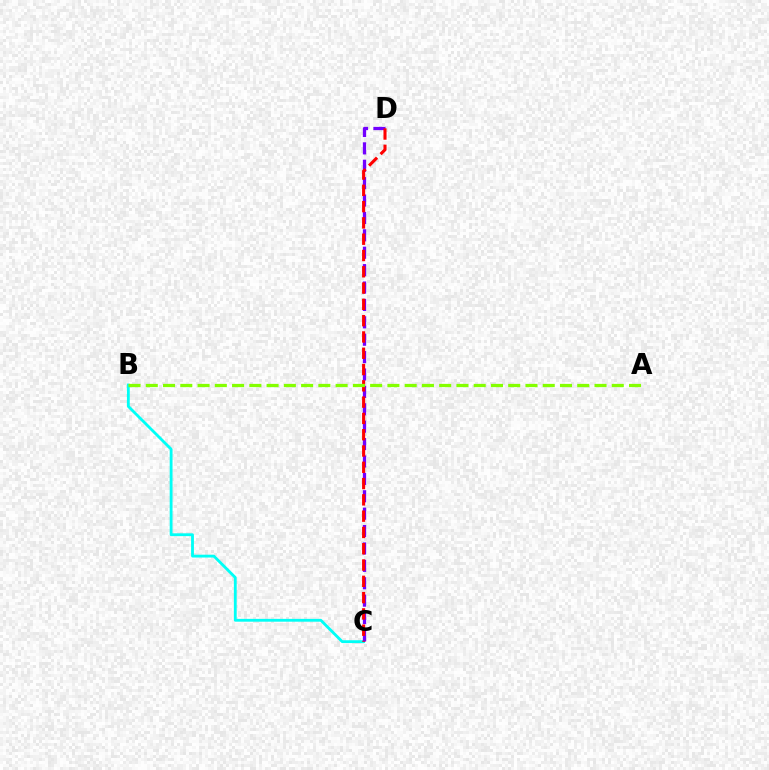{('B', 'C'): [{'color': '#00fff6', 'line_style': 'solid', 'thickness': 2.03}], ('C', 'D'): [{'color': '#7200ff', 'line_style': 'dashed', 'thickness': 2.36}, {'color': '#ff0000', 'line_style': 'dashed', 'thickness': 2.21}], ('A', 'B'): [{'color': '#84ff00', 'line_style': 'dashed', 'thickness': 2.34}]}